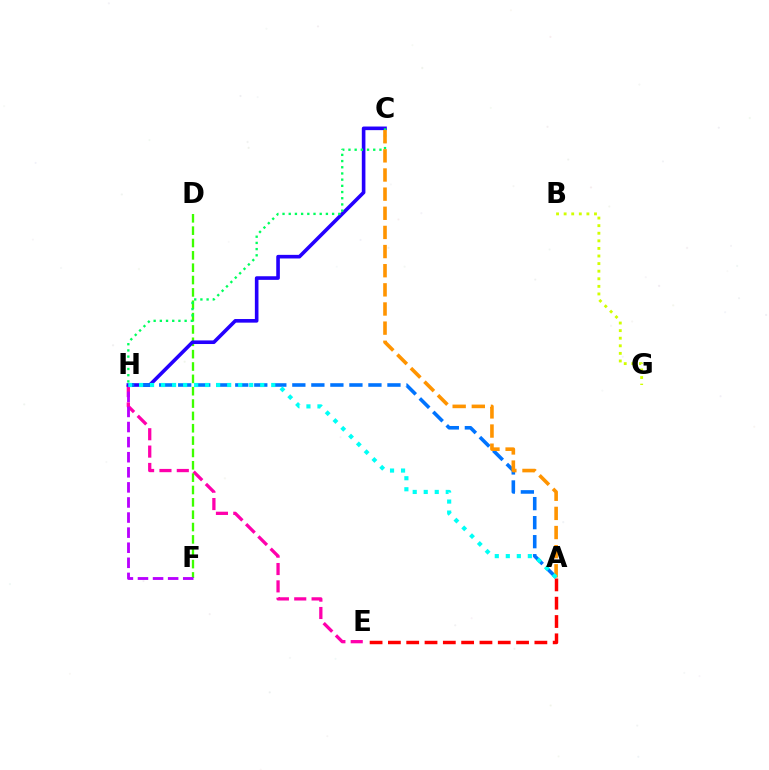{('E', 'H'): [{'color': '#ff00ac', 'line_style': 'dashed', 'thickness': 2.36}], ('D', 'F'): [{'color': '#3dff00', 'line_style': 'dashed', 'thickness': 1.68}], ('F', 'H'): [{'color': '#b900ff', 'line_style': 'dashed', 'thickness': 2.05}], ('B', 'G'): [{'color': '#d1ff00', 'line_style': 'dotted', 'thickness': 2.06}], ('C', 'H'): [{'color': '#2500ff', 'line_style': 'solid', 'thickness': 2.6}, {'color': '#00ff5c', 'line_style': 'dotted', 'thickness': 1.68}], ('A', 'H'): [{'color': '#0074ff', 'line_style': 'dashed', 'thickness': 2.58}, {'color': '#00fff6', 'line_style': 'dotted', 'thickness': 2.99}], ('A', 'C'): [{'color': '#ff9400', 'line_style': 'dashed', 'thickness': 2.6}], ('A', 'E'): [{'color': '#ff0000', 'line_style': 'dashed', 'thickness': 2.49}]}